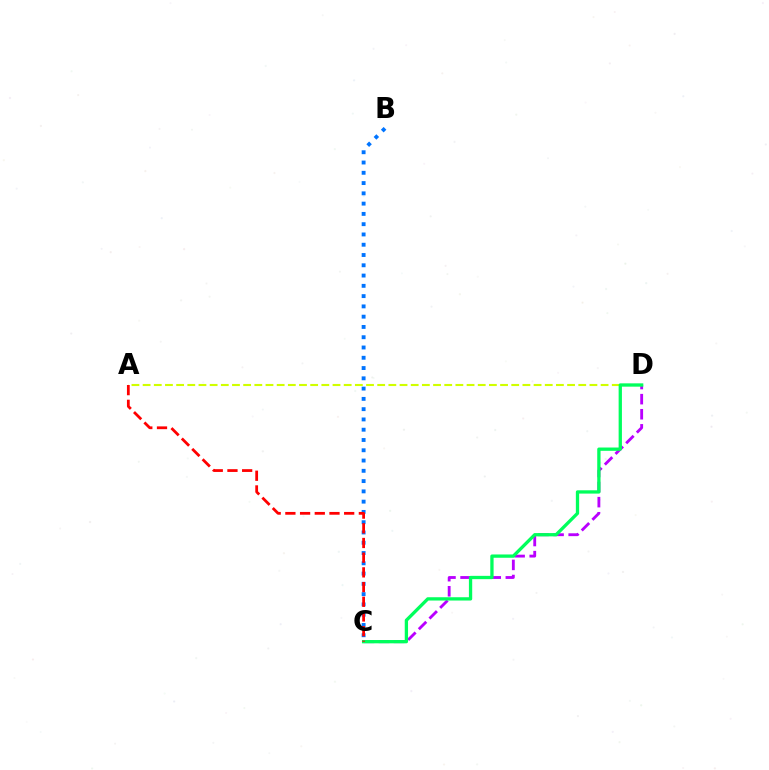{('C', 'D'): [{'color': '#b900ff', 'line_style': 'dashed', 'thickness': 2.05}, {'color': '#00ff5c', 'line_style': 'solid', 'thickness': 2.37}], ('B', 'C'): [{'color': '#0074ff', 'line_style': 'dotted', 'thickness': 2.79}], ('A', 'D'): [{'color': '#d1ff00', 'line_style': 'dashed', 'thickness': 1.52}], ('A', 'C'): [{'color': '#ff0000', 'line_style': 'dashed', 'thickness': 2.0}]}